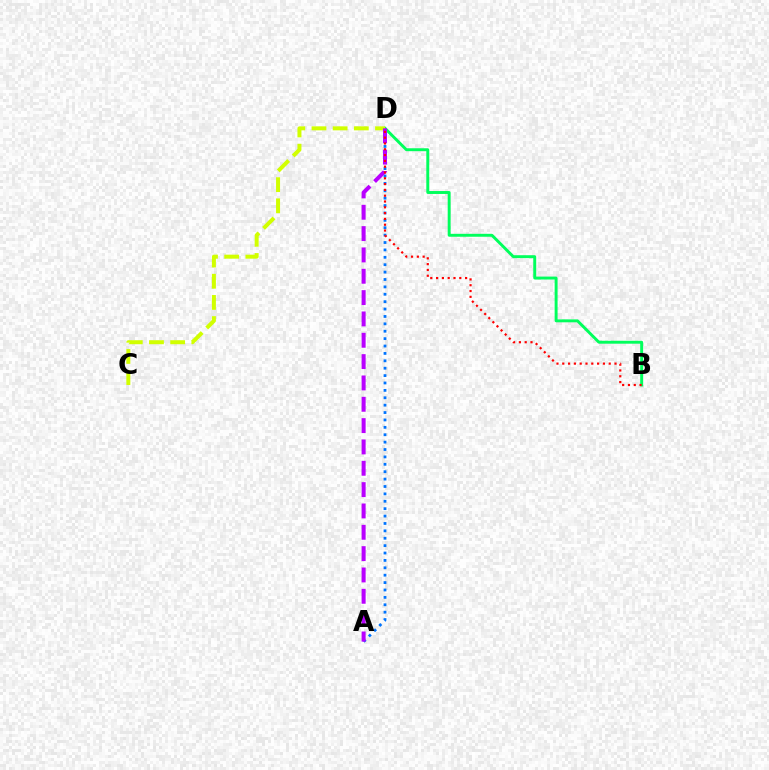{('A', 'D'): [{'color': '#0074ff', 'line_style': 'dotted', 'thickness': 2.01}, {'color': '#b900ff', 'line_style': 'dashed', 'thickness': 2.9}], ('B', 'D'): [{'color': '#00ff5c', 'line_style': 'solid', 'thickness': 2.11}, {'color': '#ff0000', 'line_style': 'dotted', 'thickness': 1.58}], ('C', 'D'): [{'color': '#d1ff00', 'line_style': 'dashed', 'thickness': 2.88}]}